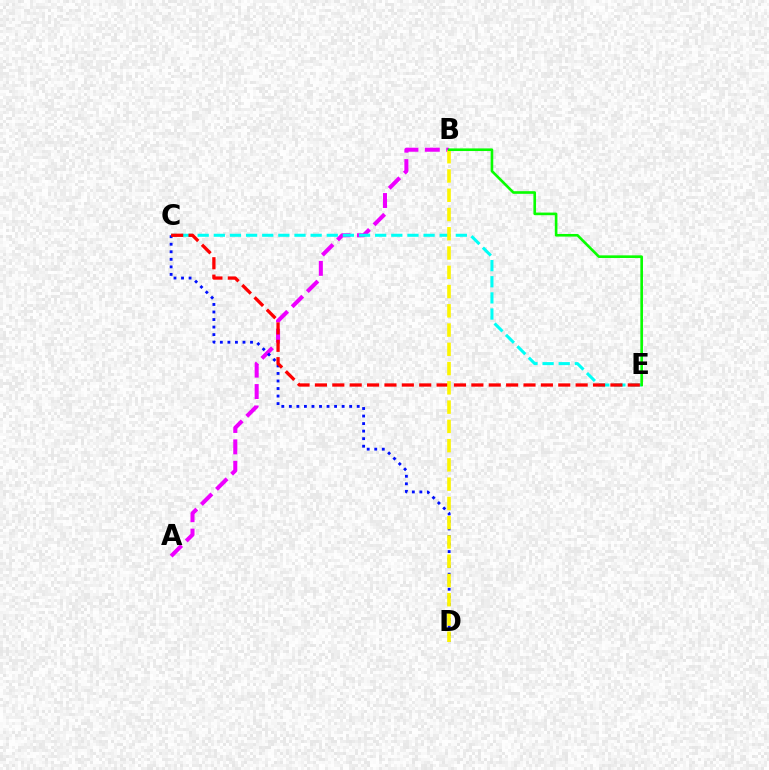{('A', 'B'): [{'color': '#ee00ff', 'line_style': 'dashed', 'thickness': 2.91}], ('C', 'E'): [{'color': '#00fff6', 'line_style': 'dashed', 'thickness': 2.19}, {'color': '#ff0000', 'line_style': 'dashed', 'thickness': 2.36}], ('C', 'D'): [{'color': '#0010ff', 'line_style': 'dotted', 'thickness': 2.05}], ('B', 'D'): [{'color': '#fcf500', 'line_style': 'dashed', 'thickness': 2.62}], ('B', 'E'): [{'color': '#08ff00', 'line_style': 'solid', 'thickness': 1.89}]}